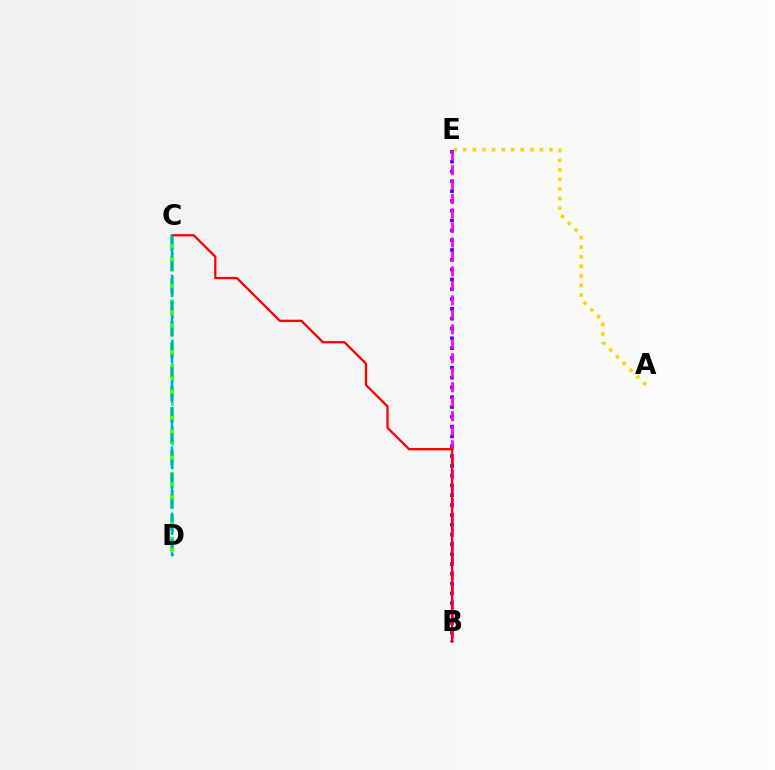{('C', 'D'): [{'color': '#4fff00', 'line_style': 'dashed', 'thickness': 2.93}, {'color': '#00ff86', 'line_style': 'dotted', 'thickness': 2.15}, {'color': '#009eff', 'line_style': 'dashed', 'thickness': 1.8}], ('A', 'E'): [{'color': '#ffd500', 'line_style': 'dotted', 'thickness': 2.6}], ('B', 'E'): [{'color': '#3700ff', 'line_style': 'dotted', 'thickness': 2.67}, {'color': '#ff00ed', 'line_style': 'dashed', 'thickness': 1.97}], ('B', 'C'): [{'color': '#ff0000', 'line_style': 'solid', 'thickness': 1.65}]}